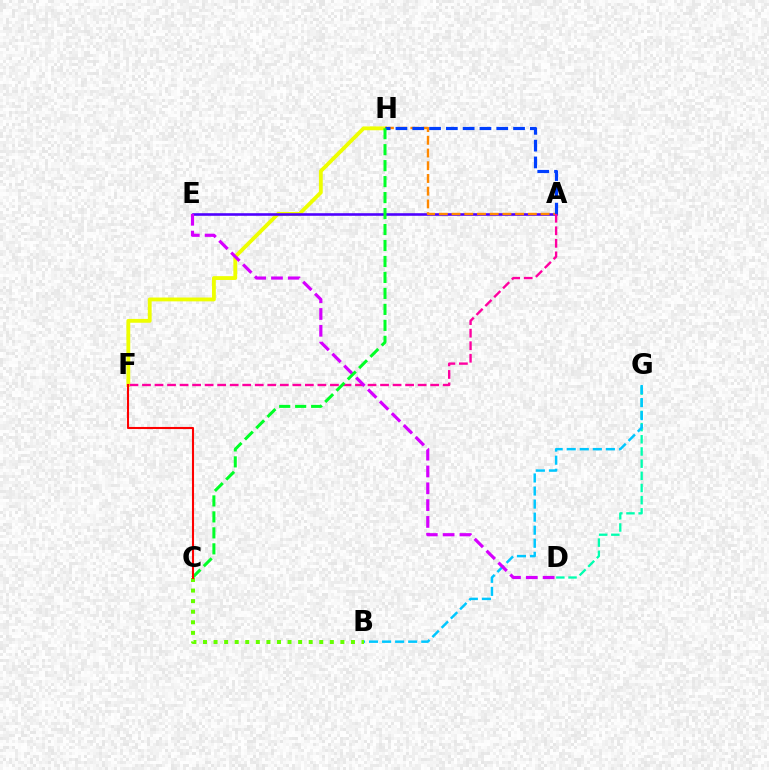{('F', 'H'): [{'color': '#eeff00', 'line_style': 'solid', 'thickness': 2.76}], ('D', 'G'): [{'color': '#00ffaf', 'line_style': 'dashed', 'thickness': 1.65}], ('A', 'E'): [{'color': '#4f00ff', 'line_style': 'solid', 'thickness': 1.87}], ('A', 'H'): [{'color': '#ff8800', 'line_style': 'dashed', 'thickness': 1.73}, {'color': '#003fff', 'line_style': 'dashed', 'thickness': 2.28}], ('B', 'G'): [{'color': '#00c7ff', 'line_style': 'dashed', 'thickness': 1.77}], ('B', 'C'): [{'color': '#66ff00', 'line_style': 'dotted', 'thickness': 2.87}], ('A', 'F'): [{'color': '#ff00a0', 'line_style': 'dashed', 'thickness': 1.7}], ('D', 'E'): [{'color': '#d600ff', 'line_style': 'dashed', 'thickness': 2.28}], ('C', 'H'): [{'color': '#00ff27', 'line_style': 'dashed', 'thickness': 2.17}], ('C', 'F'): [{'color': '#ff0000', 'line_style': 'solid', 'thickness': 1.5}]}